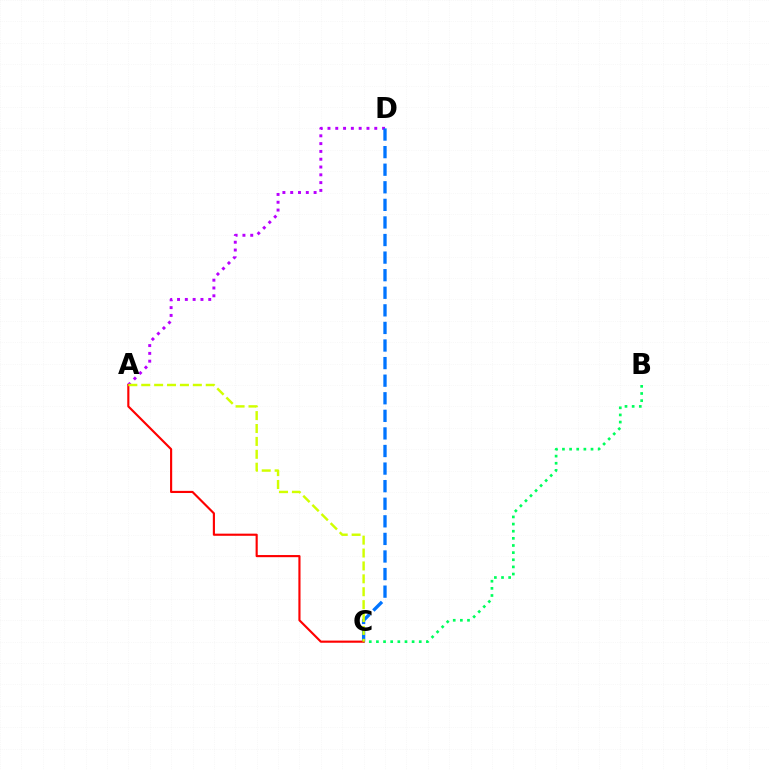{('B', 'C'): [{'color': '#00ff5c', 'line_style': 'dotted', 'thickness': 1.94}], ('A', 'D'): [{'color': '#b900ff', 'line_style': 'dotted', 'thickness': 2.12}], ('C', 'D'): [{'color': '#0074ff', 'line_style': 'dashed', 'thickness': 2.39}], ('A', 'C'): [{'color': '#ff0000', 'line_style': 'solid', 'thickness': 1.54}, {'color': '#d1ff00', 'line_style': 'dashed', 'thickness': 1.75}]}